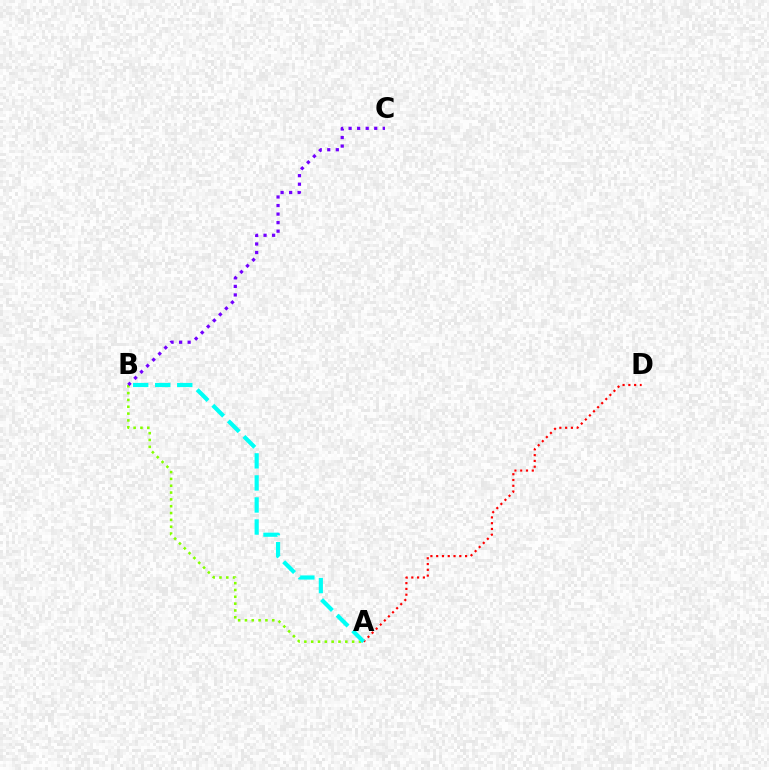{('A', 'B'): [{'color': '#84ff00', 'line_style': 'dotted', 'thickness': 1.85}, {'color': '#00fff6', 'line_style': 'dashed', 'thickness': 2.99}], ('B', 'C'): [{'color': '#7200ff', 'line_style': 'dotted', 'thickness': 2.32}], ('A', 'D'): [{'color': '#ff0000', 'line_style': 'dotted', 'thickness': 1.57}]}